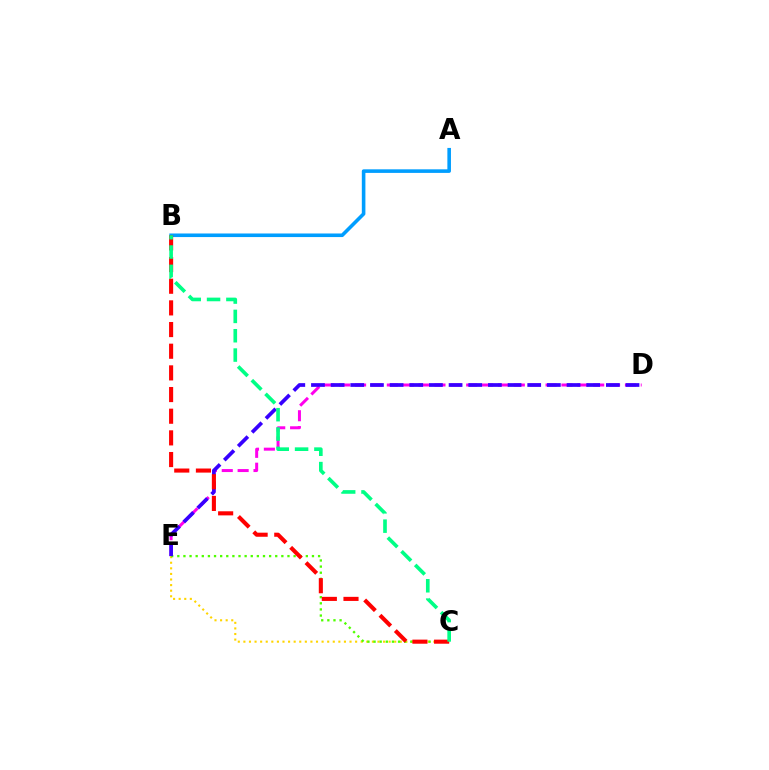{('A', 'B'): [{'color': '#009eff', 'line_style': 'solid', 'thickness': 2.58}], ('D', 'E'): [{'color': '#ff00ed', 'line_style': 'dashed', 'thickness': 2.16}, {'color': '#3700ff', 'line_style': 'dashed', 'thickness': 2.67}], ('C', 'E'): [{'color': '#ffd500', 'line_style': 'dotted', 'thickness': 1.52}, {'color': '#4fff00', 'line_style': 'dotted', 'thickness': 1.66}], ('B', 'C'): [{'color': '#ff0000', 'line_style': 'dashed', 'thickness': 2.94}, {'color': '#00ff86', 'line_style': 'dashed', 'thickness': 2.63}]}